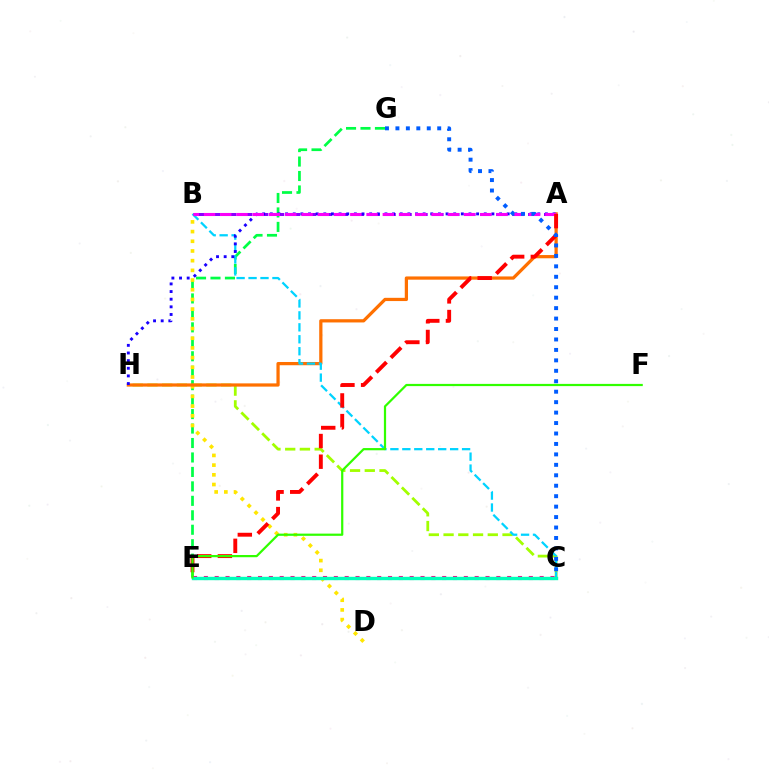{('E', 'G'): [{'color': '#00ff45', 'line_style': 'dashed', 'thickness': 1.96}], ('C', 'H'): [{'color': '#a2ff00', 'line_style': 'dashed', 'thickness': 2.0}], ('C', 'E'): [{'color': '#ff0088', 'line_style': 'dotted', 'thickness': 2.94}, {'color': '#00ffbb', 'line_style': 'solid', 'thickness': 2.43}], ('B', 'D'): [{'color': '#ffe600', 'line_style': 'dotted', 'thickness': 2.63}], ('A', 'H'): [{'color': '#ff7000', 'line_style': 'solid', 'thickness': 2.33}, {'color': '#1900ff', 'line_style': 'dotted', 'thickness': 2.08}], ('B', 'C'): [{'color': '#00d3ff', 'line_style': 'dashed', 'thickness': 1.62}], ('A', 'B'): [{'color': '#8a00ff', 'line_style': 'dashed', 'thickness': 2.16}, {'color': '#fa00f9', 'line_style': 'dashed', 'thickness': 2.21}], ('A', 'E'): [{'color': '#ff0000', 'line_style': 'dashed', 'thickness': 2.81}], ('E', 'F'): [{'color': '#31ff00', 'line_style': 'solid', 'thickness': 1.6}], ('C', 'G'): [{'color': '#005dff', 'line_style': 'dotted', 'thickness': 2.84}]}